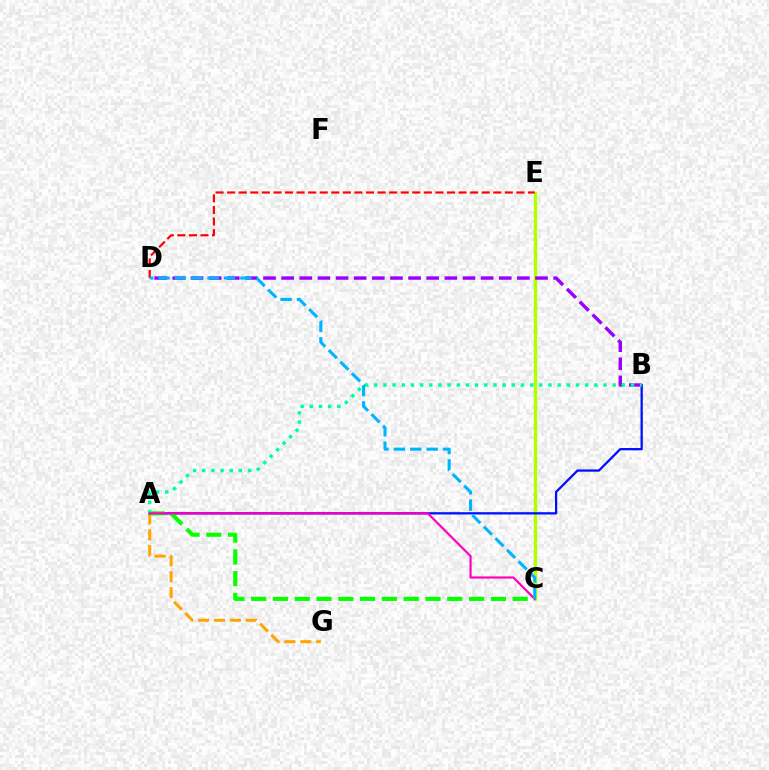{('C', 'E'): [{'color': '#b3ff00', 'line_style': 'solid', 'thickness': 2.42}], ('A', 'G'): [{'color': '#ffa500', 'line_style': 'dashed', 'thickness': 2.15}], ('A', 'B'): [{'color': '#0010ff', 'line_style': 'solid', 'thickness': 1.64}, {'color': '#00ff9d', 'line_style': 'dotted', 'thickness': 2.49}], ('D', 'E'): [{'color': '#ff0000', 'line_style': 'dashed', 'thickness': 1.57}], ('A', 'C'): [{'color': '#08ff00', 'line_style': 'dashed', 'thickness': 2.96}, {'color': '#ff00bd', 'line_style': 'solid', 'thickness': 1.57}], ('B', 'D'): [{'color': '#9b00ff', 'line_style': 'dashed', 'thickness': 2.46}], ('C', 'D'): [{'color': '#00b5ff', 'line_style': 'dashed', 'thickness': 2.22}]}